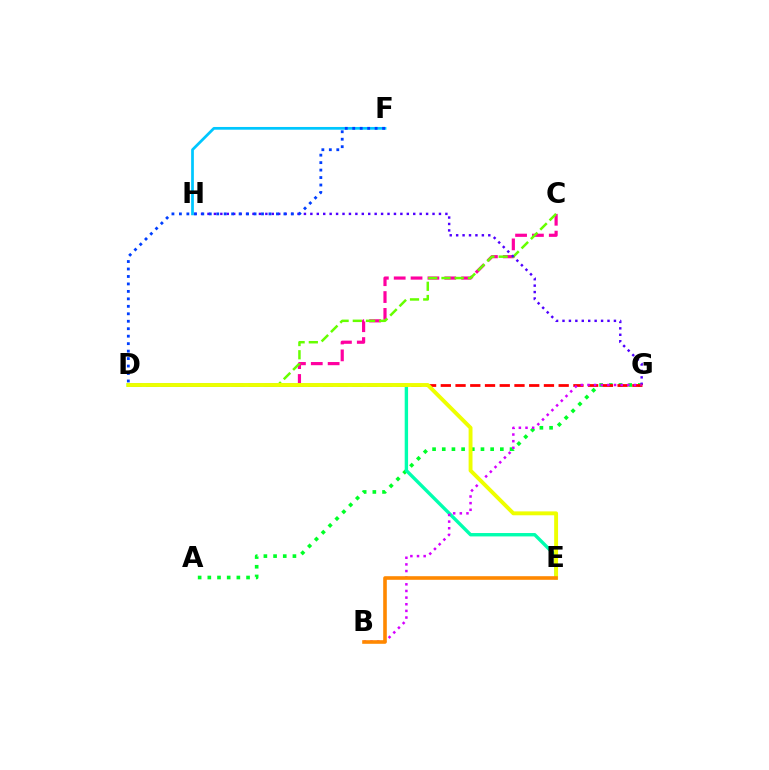{('C', 'D'): [{'color': '#ff00a0', 'line_style': 'dashed', 'thickness': 2.29}, {'color': '#66ff00', 'line_style': 'dashed', 'thickness': 1.79}], ('A', 'G'): [{'color': '#00ff27', 'line_style': 'dotted', 'thickness': 2.63}], ('G', 'H'): [{'color': '#4f00ff', 'line_style': 'dotted', 'thickness': 1.75}], ('D', 'G'): [{'color': '#ff0000', 'line_style': 'dashed', 'thickness': 2.0}], ('D', 'E'): [{'color': '#00ffaf', 'line_style': 'solid', 'thickness': 2.44}, {'color': '#eeff00', 'line_style': 'solid', 'thickness': 2.81}], ('F', 'H'): [{'color': '#00c7ff', 'line_style': 'solid', 'thickness': 1.97}], ('B', 'G'): [{'color': '#d600ff', 'line_style': 'dotted', 'thickness': 1.8}], ('B', 'E'): [{'color': '#ff8800', 'line_style': 'solid', 'thickness': 2.6}], ('D', 'F'): [{'color': '#003fff', 'line_style': 'dotted', 'thickness': 2.03}]}